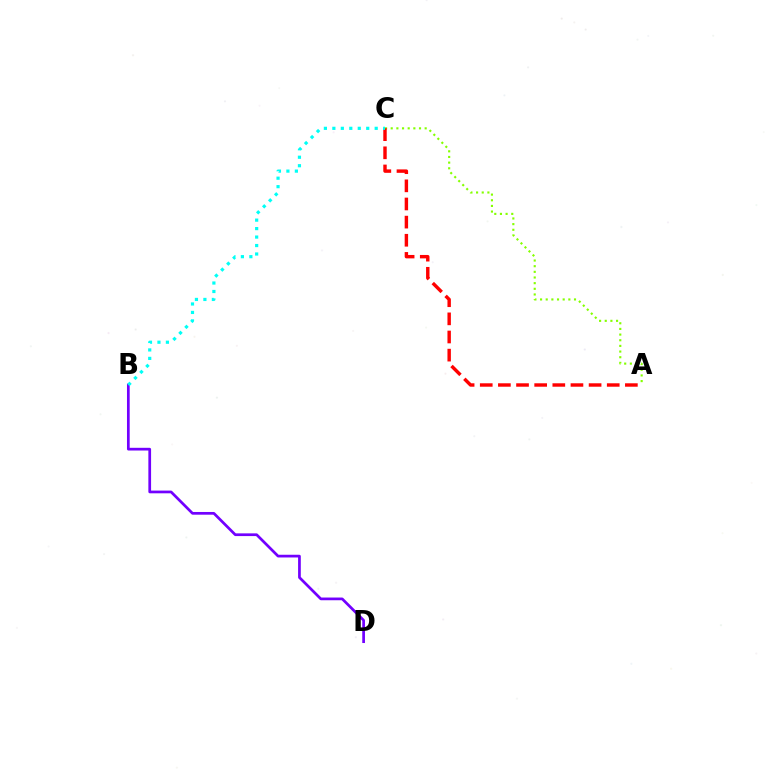{('A', 'C'): [{'color': '#84ff00', 'line_style': 'dotted', 'thickness': 1.54}, {'color': '#ff0000', 'line_style': 'dashed', 'thickness': 2.46}], ('B', 'D'): [{'color': '#7200ff', 'line_style': 'solid', 'thickness': 1.96}], ('B', 'C'): [{'color': '#00fff6', 'line_style': 'dotted', 'thickness': 2.3}]}